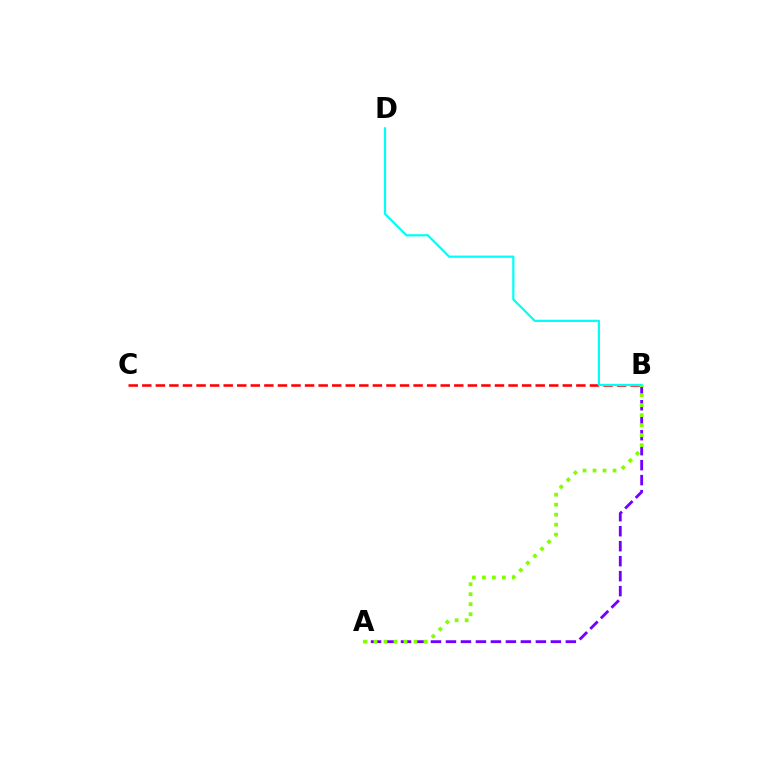{('A', 'B'): [{'color': '#7200ff', 'line_style': 'dashed', 'thickness': 2.04}, {'color': '#84ff00', 'line_style': 'dotted', 'thickness': 2.72}], ('B', 'C'): [{'color': '#ff0000', 'line_style': 'dashed', 'thickness': 1.84}], ('B', 'D'): [{'color': '#00fff6', 'line_style': 'solid', 'thickness': 1.59}]}